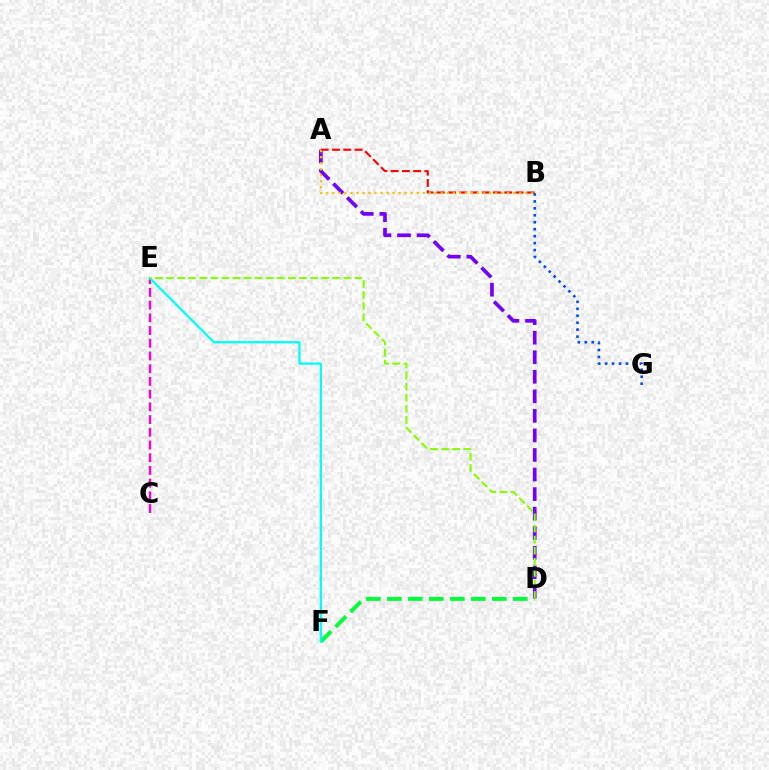{('C', 'E'): [{'color': '#ff00cf', 'line_style': 'dashed', 'thickness': 1.73}], ('D', 'F'): [{'color': '#00ff39', 'line_style': 'dashed', 'thickness': 2.85}], ('A', 'B'): [{'color': '#ff0000', 'line_style': 'dashed', 'thickness': 1.53}, {'color': '#ffbd00', 'line_style': 'dotted', 'thickness': 1.64}], ('E', 'F'): [{'color': '#00fff6', 'line_style': 'solid', 'thickness': 1.62}], ('A', 'D'): [{'color': '#7200ff', 'line_style': 'dashed', 'thickness': 2.66}], ('D', 'E'): [{'color': '#84ff00', 'line_style': 'dashed', 'thickness': 1.51}], ('B', 'G'): [{'color': '#004bff', 'line_style': 'dotted', 'thickness': 1.89}]}